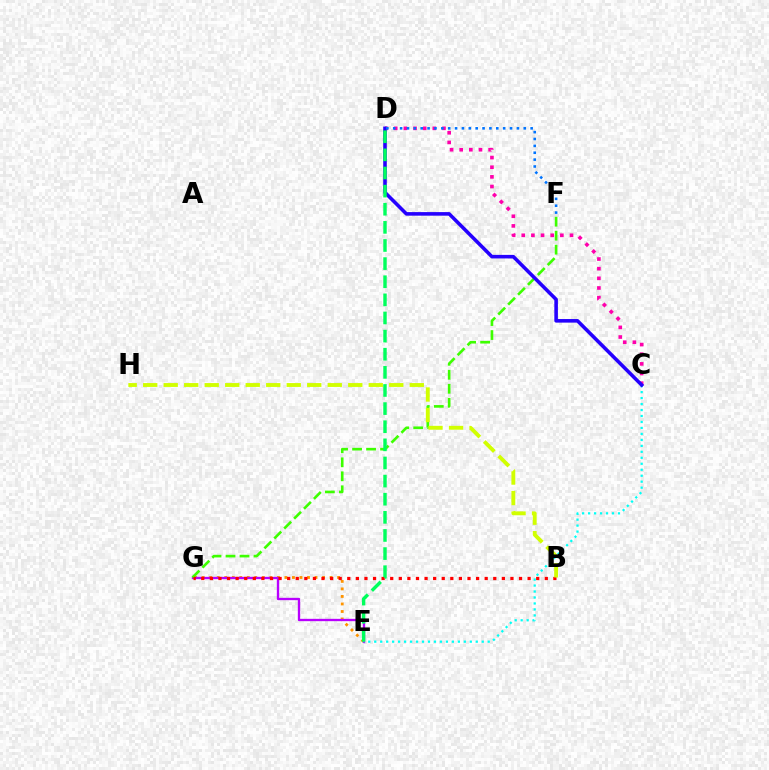{('E', 'G'): [{'color': '#ff9400', 'line_style': 'dotted', 'thickness': 2.04}, {'color': '#b900ff', 'line_style': 'solid', 'thickness': 1.68}], ('C', 'D'): [{'color': '#ff00ac', 'line_style': 'dotted', 'thickness': 2.62}, {'color': '#2500ff', 'line_style': 'solid', 'thickness': 2.57}], ('F', 'G'): [{'color': '#3dff00', 'line_style': 'dashed', 'thickness': 1.9}], ('C', 'E'): [{'color': '#00fff6', 'line_style': 'dotted', 'thickness': 1.62}], ('B', 'G'): [{'color': '#ff0000', 'line_style': 'dotted', 'thickness': 2.33}], ('B', 'H'): [{'color': '#d1ff00', 'line_style': 'dashed', 'thickness': 2.79}], ('D', 'E'): [{'color': '#00ff5c', 'line_style': 'dashed', 'thickness': 2.46}], ('D', 'F'): [{'color': '#0074ff', 'line_style': 'dotted', 'thickness': 1.87}]}